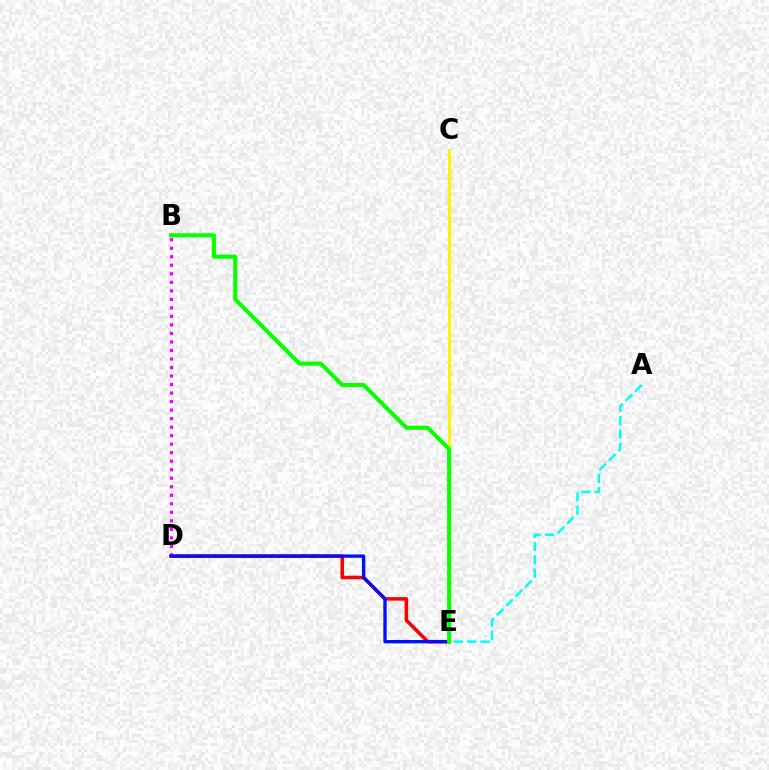{('D', 'E'): [{'color': '#ff0000', 'line_style': 'solid', 'thickness': 2.54}, {'color': '#0010ff', 'line_style': 'solid', 'thickness': 2.41}], ('B', 'D'): [{'color': '#ee00ff', 'line_style': 'dotted', 'thickness': 2.31}], ('C', 'E'): [{'color': '#fcf500', 'line_style': 'solid', 'thickness': 2.22}], ('A', 'E'): [{'color': '#00fff6', 'line_style': 'dashed', 'thickness': 1.81}], ('B', 'E'): [{'color': '#08ff00', 'line_style': 'solid', 'thickness': 2.96}]}